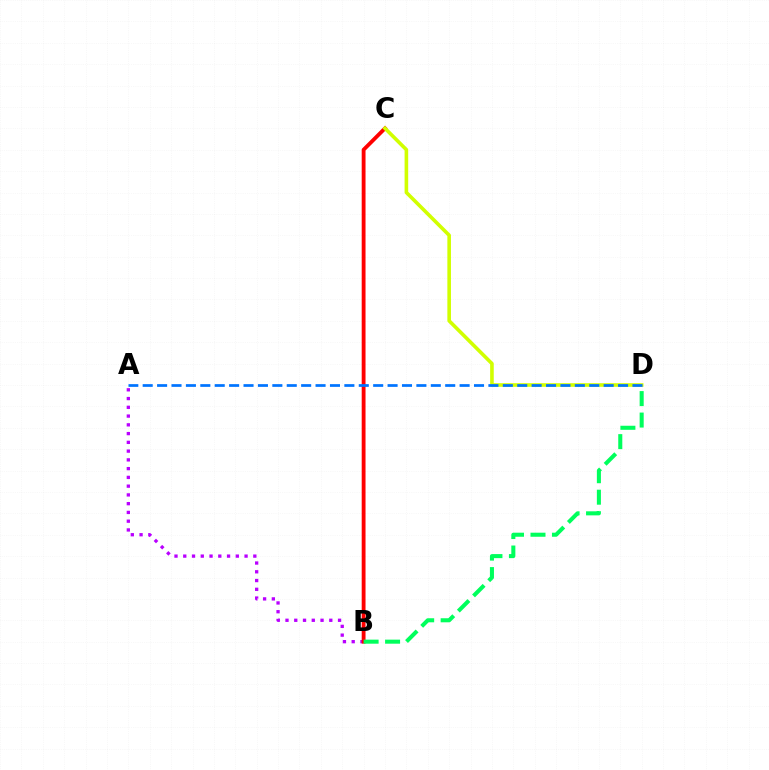{('A', 'B'): [{'color': '#b900ff', 'line_style': 'dotted', 'thickness': 2.38}], ('B', 'C'): [{'color': '#ff0000', 'line_style': 'solid', 'thickness': 2.76}], ('B', 'D'): [{'color': '#00ff5c', 'line_style': 'dashed', 'thickness': 2.92}], ('C', 'D'): [{'color': '#d1ff00', 'line_style': 'solid', 'thickness': 2.6}], ('A', 'D'): [{'color': '#0074ff', 'line_style': 'dashed', 'thickness': 1.96}]}